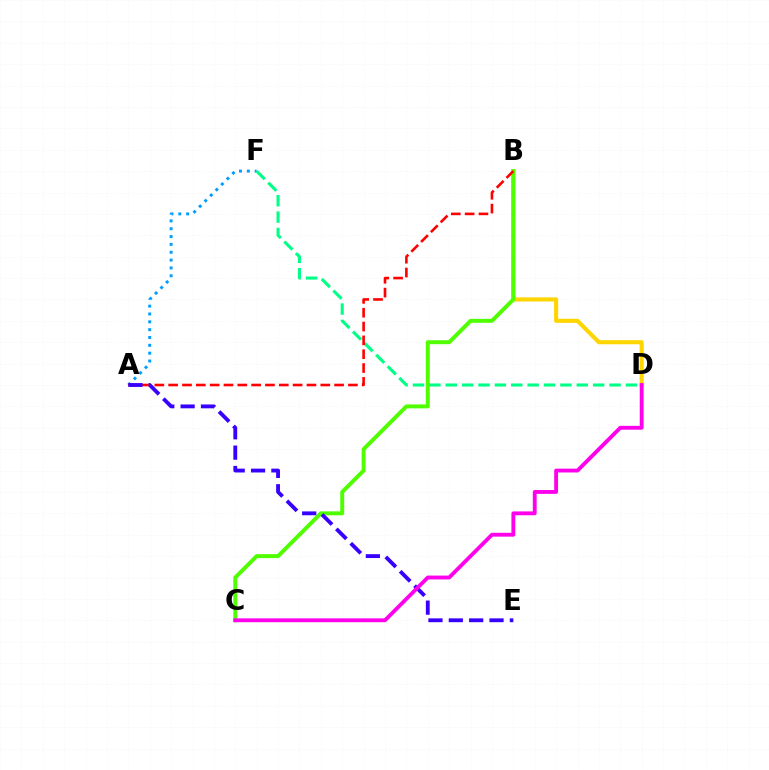{('B', 'D'): [{'color': '#ffd500', 'line_style': 'solid', 'thickness': 2.95}], ('A', 'F'): [{'color': '#009eff', 'line_style': 'dotted', 'thickness': 2.13}], ('D', 'F'): [{'color': '#00ff86', 'line_style': 'dashed', 'thickness': 2.23}], ('B', 'C'): [{'color': '#4fff00', 'line_style': 'solid', 'thickness': 2.85}], ('A', 'B'): [{'color': '#ff0000', 'line_style': 'dashed', 'thickness': 1.88}], ('A', 'E'): [{'color': '#3700ff', 'line_style': 'dashed', 'thickness': 2.76}], ('C', 'D'): [{'color': '#ff00ed', 'line_style': 'solid', 'thickness': 2.77}]}